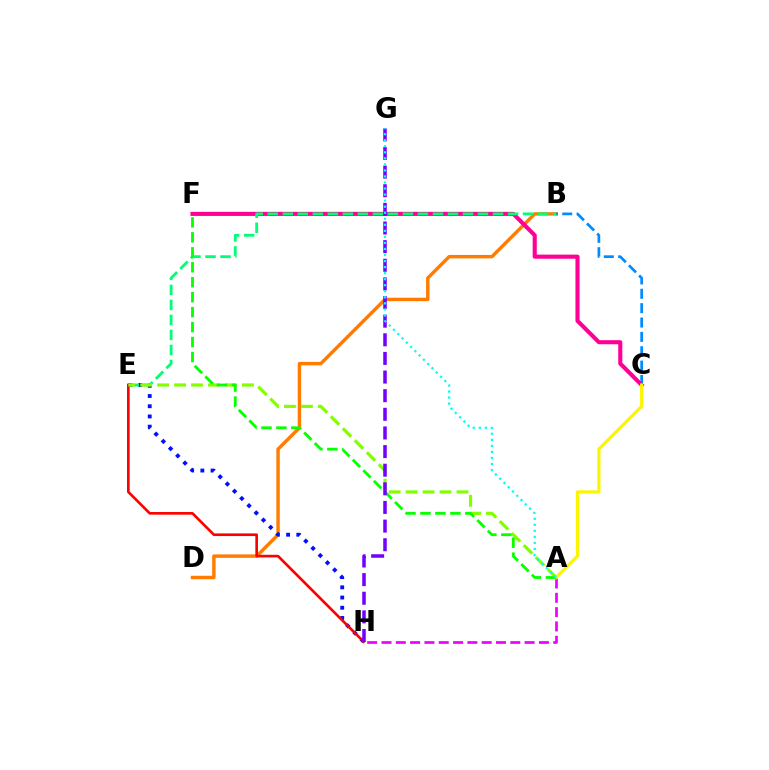{('B', 'D'): [{'color': '#ff7c00', 'line_style': 'solid', 'thickness': 2.47}], ('E', 'H'): [{'color': '#0010ff', 'line_style': 'dotted', 'thickness': 2.77}, {'color': '#ff0000', 'line_style': 'solid', 'thickness': 1.91}], ('B', 'C'): [{'color': '#008cff', 'line_style': 'dashed', 'thickness': 1.95}], ('C', 'F'): [{'color': '#ff0094', 'line_style': 'solid', 'thickness': 2.94}], ('B', 'E'): [{'color': '#00ff74', 'line_style': 'dashed', 'thickness': 2.04}], ('A', 'E'): [{'color': '#84ff00', 'line_style': 'dashed', 'thickness': 2.3}], ('A', 'H'): [{'color': '#ee00ff', 'line_style': 'dashed', 'thickness': 1.94}], ('A', 'C'): [{'color': '#fcf500', 'line_style': 'solid', 'thickness': 2.29}], ('A', 'F'): [{'color': '#08ff00', 'line_style': 'dashed', 'thickness': 2.03}], ('G', 'H'): [{'color': '#7200ff', 'line_style': 'dashed', 'thickness': 2.53}], ('A', 'G'): [{'color': '#00fff6', 'line_style': 'dotted', 'thickness': 1.64}]}